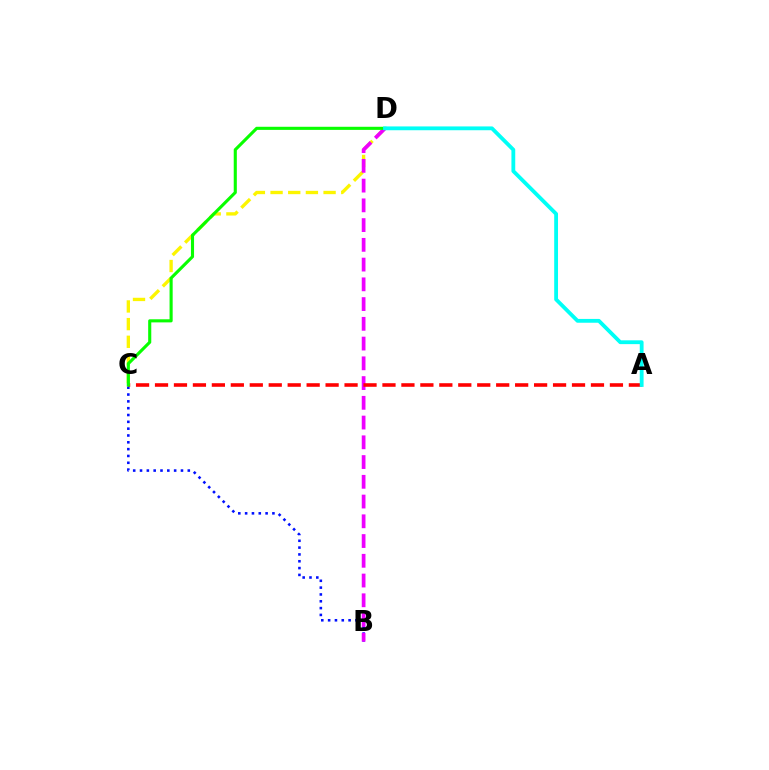{('B', 'C'): [{'color': '#0010ff', 'line_style': 'dotted', 'thickness': 1.85}], ('C', 'D'): [{'color': '#fcf500', 'line_style': 'dashed', 'thickness': 2.4}, {'color': '#08ff00', 'line_style': 'solid', 'thickness': 2.23}], ('B', 'D'): [{'color': '#ee00ff', 'line_style': 'dashed', 'thickness': 2.68}], ('A', 'C'): [{'color': '#ff0000', 'line_style': 'dashed', 'thickness': 2.57}], ('A', 'D'): [{'color': '#00fff6', 'line_style': 'solid', 'thickness': 2.74}]}